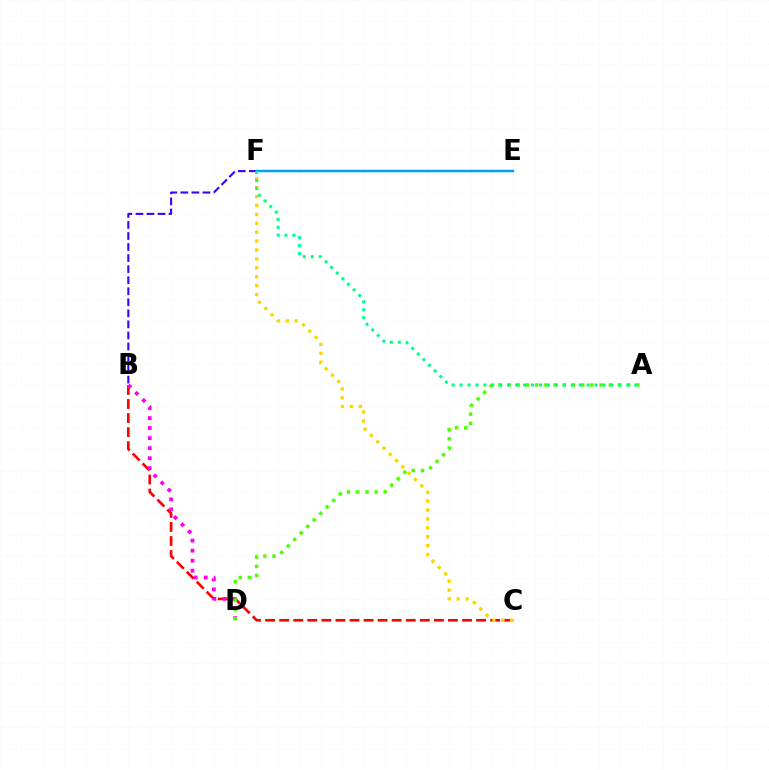{('B', 'C'): [{'color': '#ff0000', 'line_style': 'dashed', 'thickness': 1.91}], ('B', 'D'): [{'color': '#ff00ed', 'line_style': 'dotted', 'thickness': 2.72}], ('A', 'D'): [{'color': '#4fff00', 'line_style': 'dotted', 'thickness': 2.5}], ('B', 'F'): [{'color': '#3700ff', 'line_style': 'dashed', 'thickness': 1.5}], ('E', 'F'): [{'color': '#009eff', 'line_style': 'solid', 'thickness': 1.77}], ('C', 'F'): [{'color': '#ffd500', 'line_style': 'dotted', 'thickness': 2.42}], ('A', 'F'): [{'color': '#00ff86', 'line_style': 'dotted', 'thickness': 2.16}]}